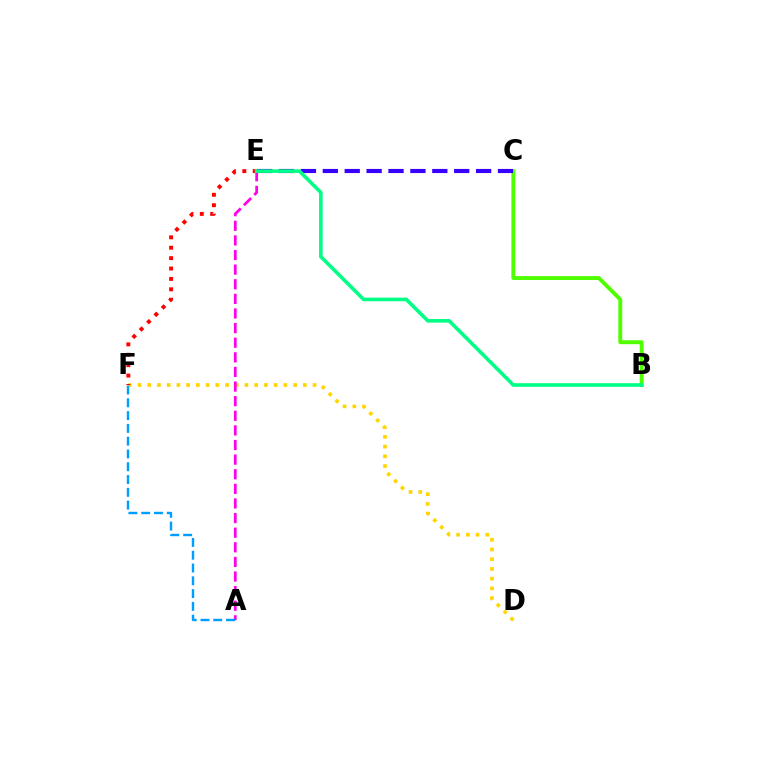{('D', 'F'): [{'color': '#ffd500', 'line_style': 'dotted', 'thickness': 2.64}], ('B', 'C'): [{'color': '#4fff00', 'line_style': 'solid', 'thickness': 2.81}], ('C', 'E'): [{'color': '#3700ff', 'line_style': 'dashed', 'thickness': 2.97}], ('E', 'F'): [{'color': '#ff0000', 'line_style': 'dotted', 'thickness': 2.82}], ('A', 'E'): [{'color': '#ff00ed', 'line_style': 'dashed', 'thickness': 1.99}], ('A', 'F'): [{'color': '#009eff', 'line_style': 'dashed', 'thickness': 1.74}], ('B', 'E'): [{'color': '#00ff86', 'line_style': 'solid', 'thickness': 2.6}]}